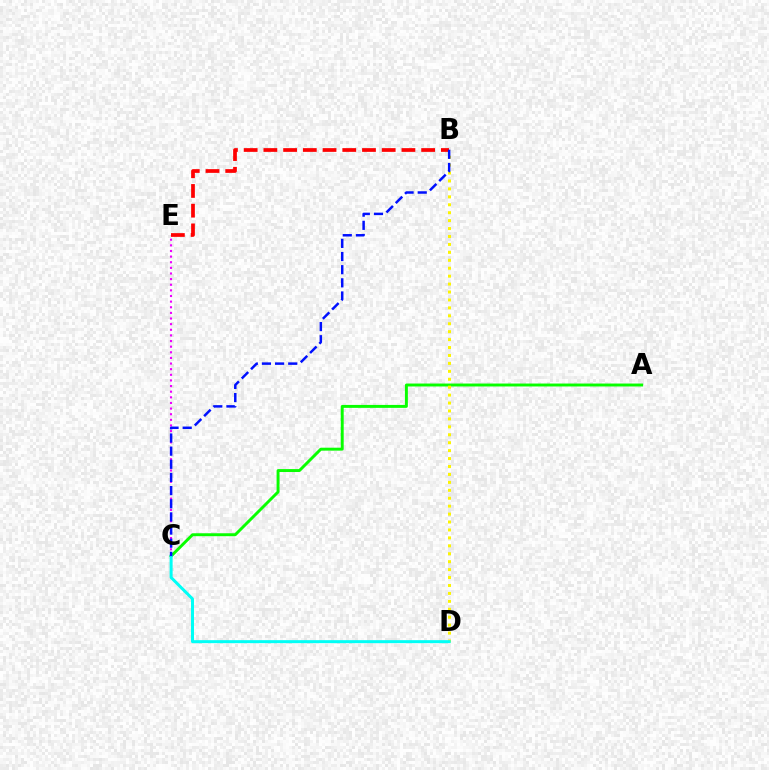{('C', 'E'): [{'color': '#ee00ff', 'line_style': 'dotted', 'thickness': 1.53}], ('A', 'C'): [{'color': '#08ff00', 'line_style': 'solid', 'thickness': 2.11}], ('B', 'E'): [{'color': '#ff0000', 'line_style': 'dashed', 'thickness': 2.68}], ('B', 'D'): [{'color': '#fcf500', 'line_style': 'dotted', 'thickness': 2.15}], ('C', 'D'): [{'color': '#00fff6', 'line_style': 'solid', 'thickness': 2.16}], ('B', 'C'): [{'color': '#0010ff', 'line_style': 'dashed', 'thickness': 1.79}]}